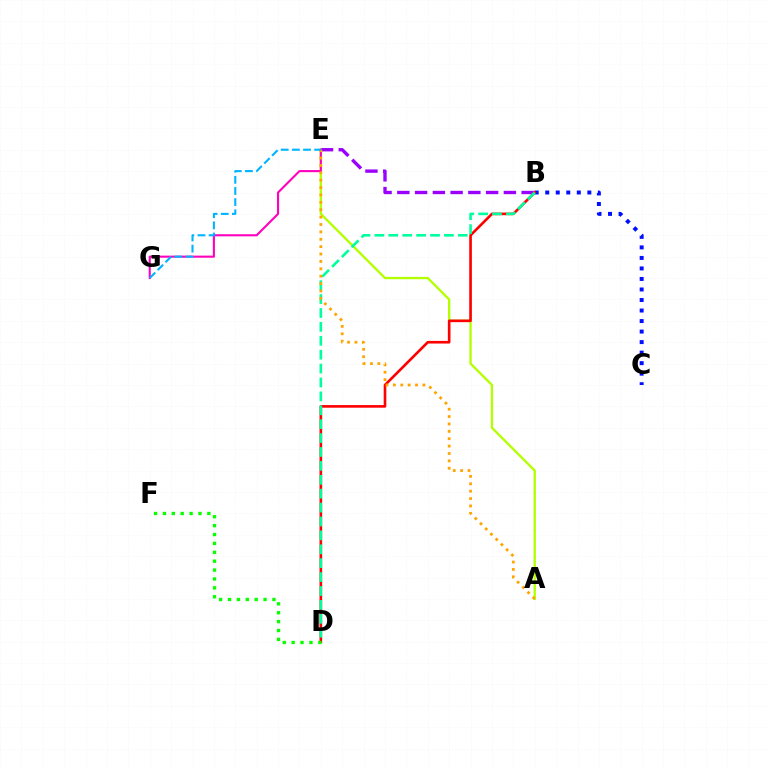{('B', 'C'): [{'color': '#0010ff', 'line_style': 'dotted', 'thickness': 2.86}], ('B', 'E'): [{'color': '#9b00ff', 'line_style': 'dashed', 'thickness': 2.41}], ('A', 'E'): [{'color': '#b3ff00', 'line_style': 'solid', 'thickness': 1.67}, {'color': '#ffa500', 'line_style': 'dotted', 'thickness': 2.01}], ('B', 'D'): [{'color': '#ff0000', 'line_style': 'solid', 'thickness': 1.89}, {'color': '#00ff9d', 'line_style': 'dashed', 'thickness': 1.89}], ('E', 'G'): [{'color': '#ff00bd', 'line_style': 'solid', 'thickness': 1.51}, {'color': '#00b5ff', 'line_style': 'dashed', 'thickness': 1.52}], ('D', 'F'): [{'color': '#08ff00', 'line_style': 'dotted', 'thickness': 2.41}]}